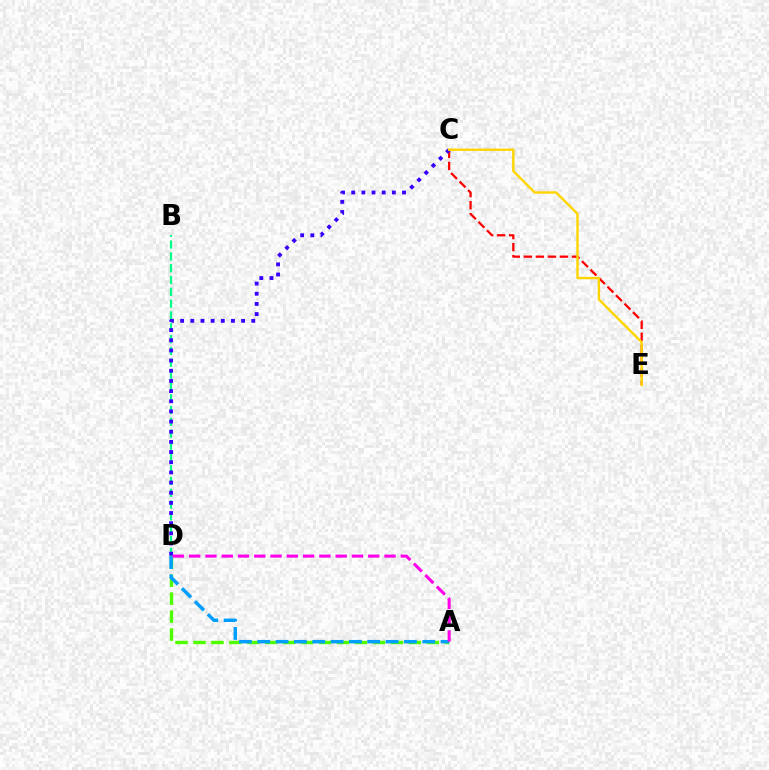{('C', 'E'): [{'color': '#ff0000', 'line_style': 'dashed', 'thickness': 1.63}, {'color': '#ffd500', 'line_style': 'solid', 'thickness': 1.73}], ('A', 'D'): [{'color': '#4fff00', 'line_style': 'dashed', 'thickness': 2.44}, {'color': '#009eff', 'line_style': 'dashed', 'thickness': 2.49}, {'color': '#ff00ed', 'line_style': 'dashed', 'thickness': 2.21}], ('B', 'D'): [{'color': '#00ff86', 'line_style': 'dashed', 'thickness': 1.61}], ('C', 'D'): [{'color': '#3700ff', 'line_style': 'dotted', 'thickness': 2.76}]}